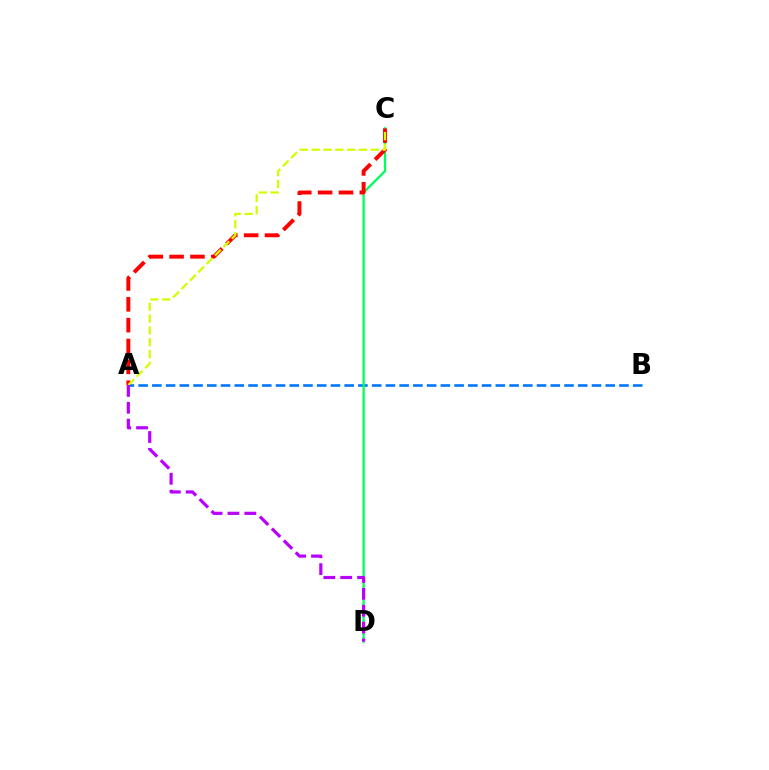{('A', 'B'): [{'color': '#0074ff', 'line_style': 'dashed', 'thickness': 1.87}], ('C', 'D'): [{'color': '#00ff5c', 'line_style': 'solid', 'thickness': 1.65}], ('A', 'C'): [{'color': '#ff0000', 'line_style': 'dashed', 'thickness': 2.83}, {'color': '#d1ff00', 'line_style': 'dashed', 'thickness': 1.61}], ('A', 'D'): [{'color': '#b900ff', 'line_style': 'dashed', 'thickness': 2.29}]}